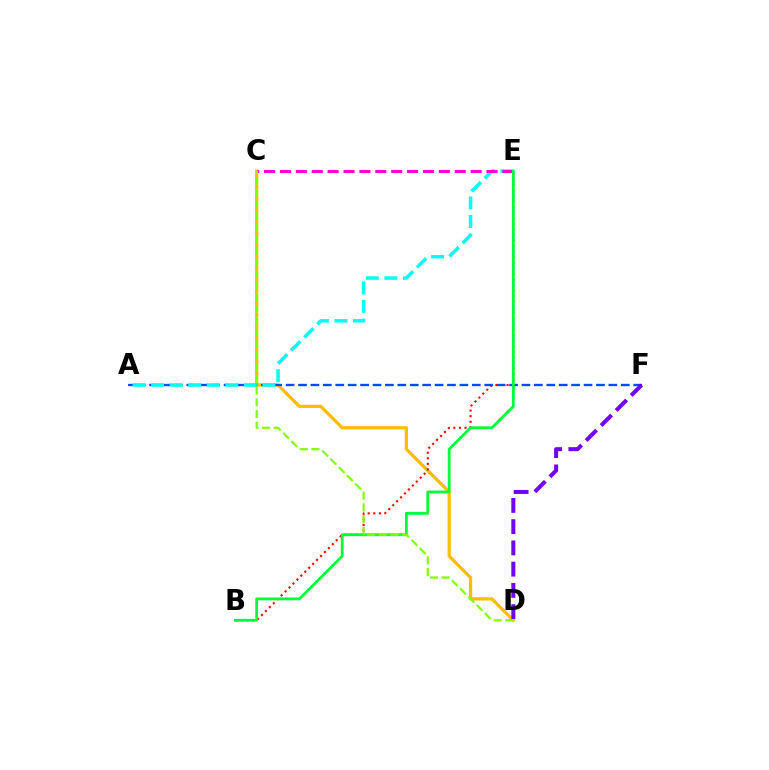{('C', 'D'): [{'color': '#ffbd00', 'line_style': 'solid', 'thickness': 2.34}, {'color': '#84ff00', 'line_style': 'dashed', 'thickness': 1.58}], ('B', 'E'): [{'color': '#ff0000', 'line_style': 'dotted', 'thickness': 1.51}, {'color': '#00ff39', 'line_style': 'solid', 'thickness': 2.02}], ('A', 'F'): [{'color': '#004bff', 'line_style': 'dashed', 'thickness': 1.69}], ('A', 'E'): [{'color': '#00fff6', 'line_style': 'dashed', 'thickness': 2.52}], ('C', 'E'): [{'color': '#ff00cf', 'line_style': 'dashed', 'thickness': 2.16}], ('D', 'F'): [{'color': '#7200ff', 'line_style': 'dashed', 'thickness': 2.89}]}